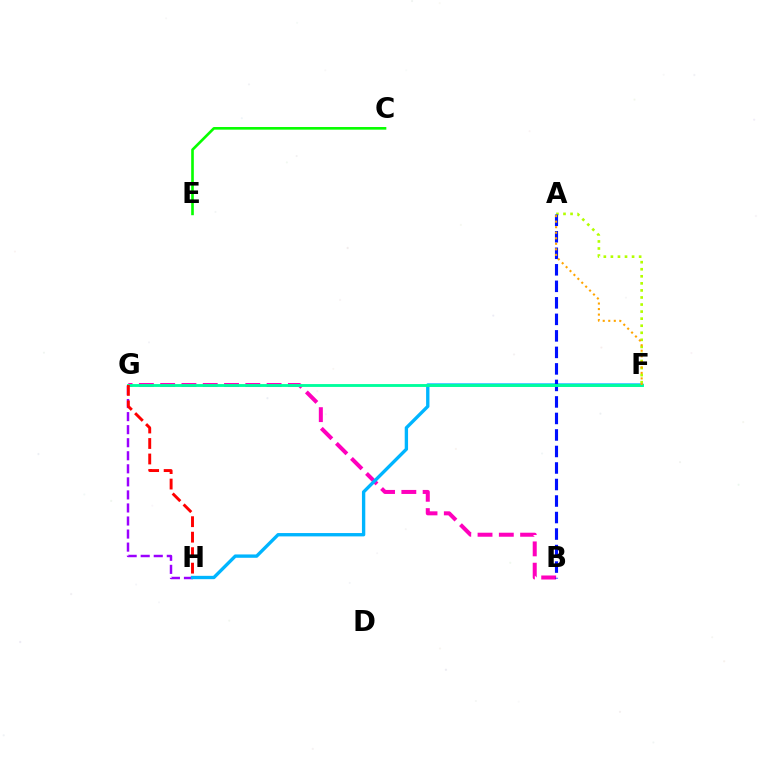{('A', 'F'): [{'color': '#b3ff00', 'line_style': 'dotted', 'thickness': 1.92}, {'color': '#ffa500', 'line_style': 'dotted', 'thickness': 1.5}], ('C', 'E'): [{'color': '#08ff00', 'line_style': 'solid', 'thickness': 1.91}], ('G', 'H'): [{'color': '#9b00ff', 'line_style': 'dashed', 'thickness': 1.77}, {'color': '#ff0000', 'line_style': 'dashed', 'thickness': 2.1}], ('B', 'G'): [{'color': '#ff00bd', 'line_style': 'dashed', 'thickness': 2.89}], ('F', 'H'): [{'color': '#00b5ff', 'line_style': 'solid', 'thickness': 2.41}], ('A', 'B'): [{'color': '#0010ff', 'line_style': 'dashed', 'thickness': 2.24}], ('F', 'G'): [{'color': '#00ff9d', 'line_style': 'solid', 'thickness': 2.06}]}